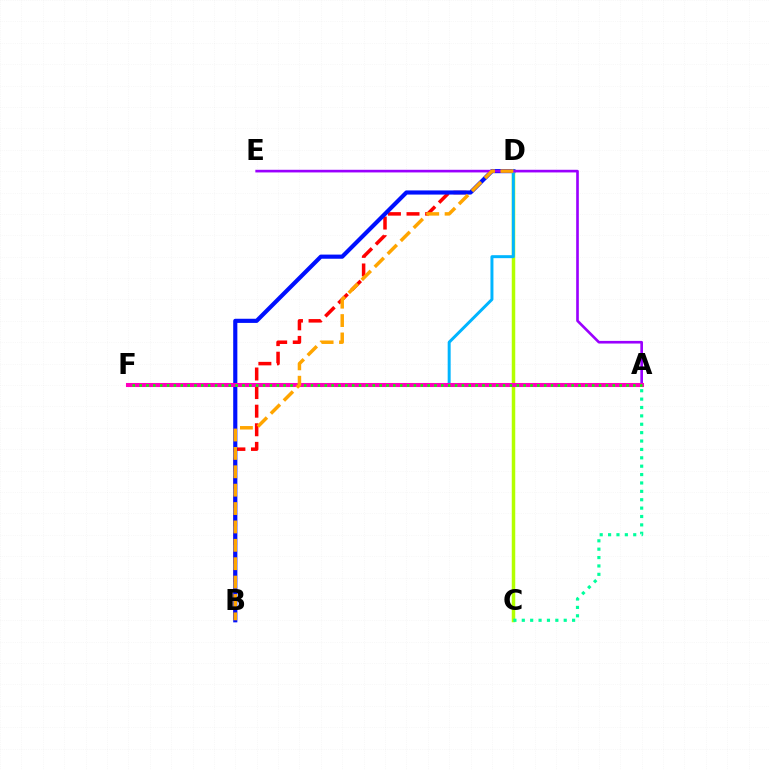{('B', 'D'): [{'color': '#ff0000', 'line_style': 'dashed', 'thickness': 2.53}, {'color': '#0010ff', 'line_style': 'solid', 'thickness': 2.98}, {'color': '#ffa500', 'line_style': 'dashed', 'thickness': 2.5}], ('C', 'D'): [{'color': '#b3ff00', 'line_style': 'solid', 'thickness': 2.51}], ('D', 'F'): [{'color': '#00b5ff', 'line_style': 'solid', 'thickness': 2.14}], ('A', 'E'): [{'color': '#9b00ff', 'line_style': 'solid', 'thickness': 1.9}], ('A', 'F'): [{'color': '#ff00bd', 'line_style': 'solid', 'thickness': 2.92}, {'color': '#08ff00', 'line_style': 'dotted', 'thickness': 1.86}], ('A', 'C'): [{'color': '#00ff9d', 'line_style': 'dotted', 'thickness': 2.28}]}